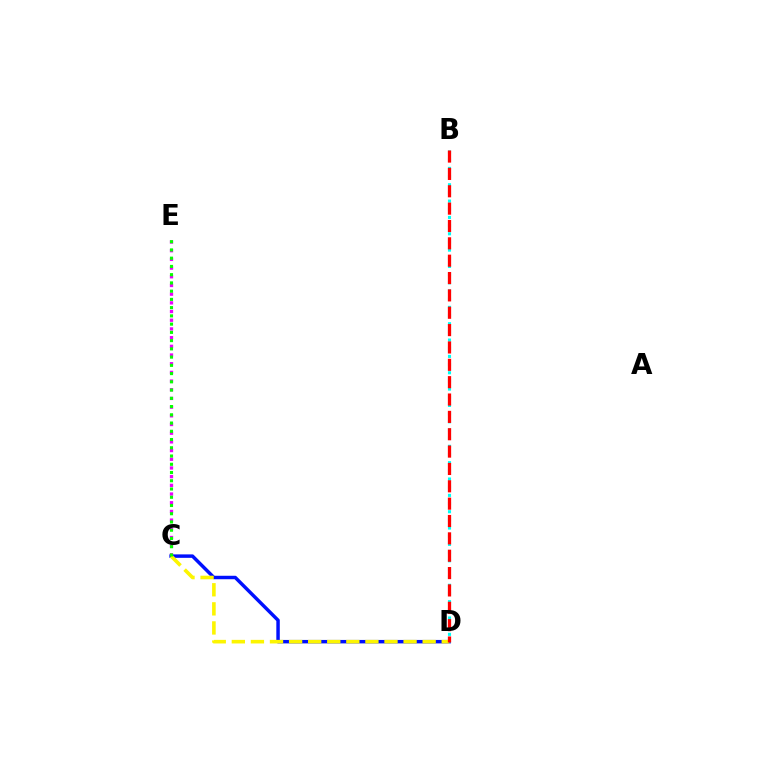{('C', 'E'): [{'color': '#ee00ff', 'line_style': 'dotted', 'thickness': 2.36}, {'color': '#08ff00', 'line_style': 'dotted', 'thickness': 2.24}], ('C', 'D'): [{'color': '#0010ff', 'line_style': 'solid', 'thickness': 2.49}, {'color': '#fcf500', 'line_style': 'dashed', 'thickness': 2.59}], ('B', 'D'): [{'color': '#00fff6', 'line_style': 'dotted', 'thickness': 2.22}, {'color': '#ff0000', 'line_style': 'dashed', 'thickness': 2.36}]}